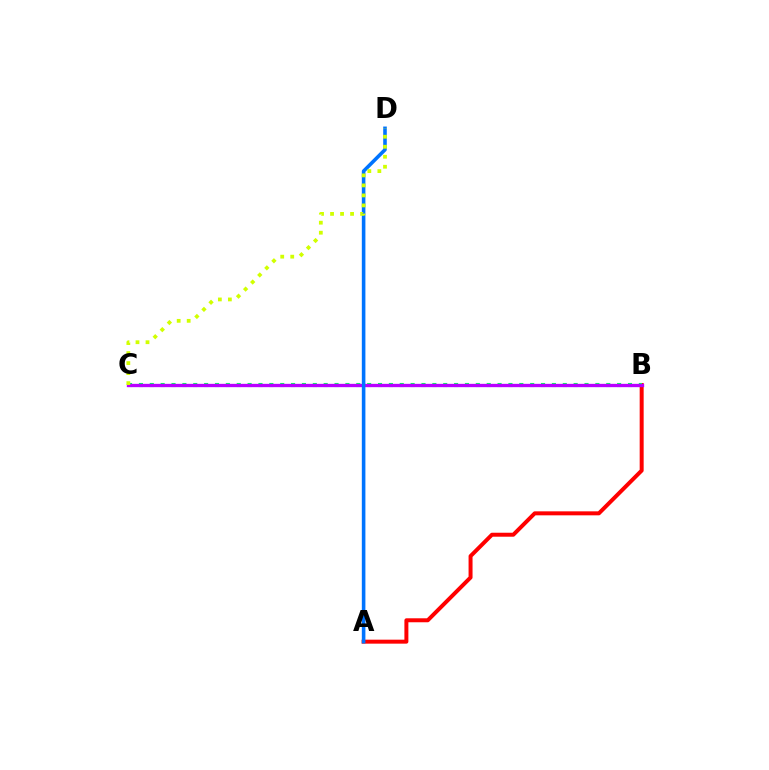{('A', 'B'): [{'color': '#ff0000', 'line_style': 'solid', 'thickness': 2.86}], ('B', 'C'): [{'color': '#00ff5c', 'line_style': 'dotted', 'thickness': 2.95}, {'color': '#b900ff', 'line_style': 'solid', 'thickness': 2.4}], ('A', 'D'): [{'color': '#0074ff', 'line_style': 'solid', 'thickness': 2.58}], ('C', 'D'): [{'color': '#d1ff00', 'line_style': 'dotted', 'thickness': 2.72}]}